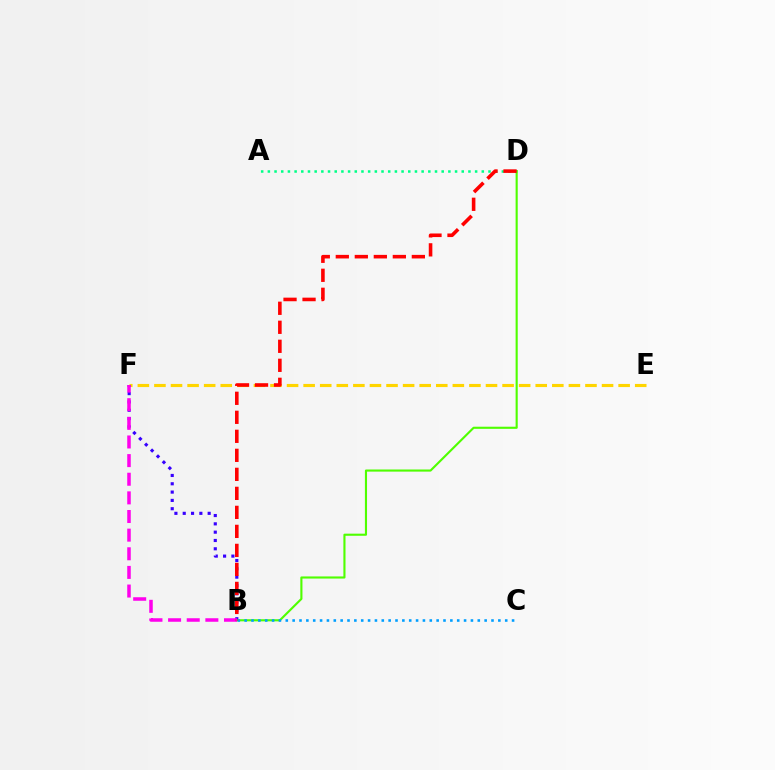{('E', 'F'): [{'color': '#ffd500', 'line_style': 'dashed', 'thickness': 2.25}], ('B', 'F'): [{'color': '#3700ff', 'line_style': 'dotted', 'thickness': 2.26}, {'color': '#ff00ed', 'line_style': 'dashed', 'thickness': 2.53}], ('A', 'D'): [{'color': '#00ff86', 'line_style': 'dotted', 'thickness': 1.82}], ('B', 'D'): [{'color': '#4fff00', 'line_style': 'solid', 'thickness': 1.53}, {'color': '#ff0000', 'line_style': 'dashed', 'thickness': 2.58}], ('B', 'C'): [{'color': '#009eff', 'line_style': 'dotted', 'thickness': 1.86}]}